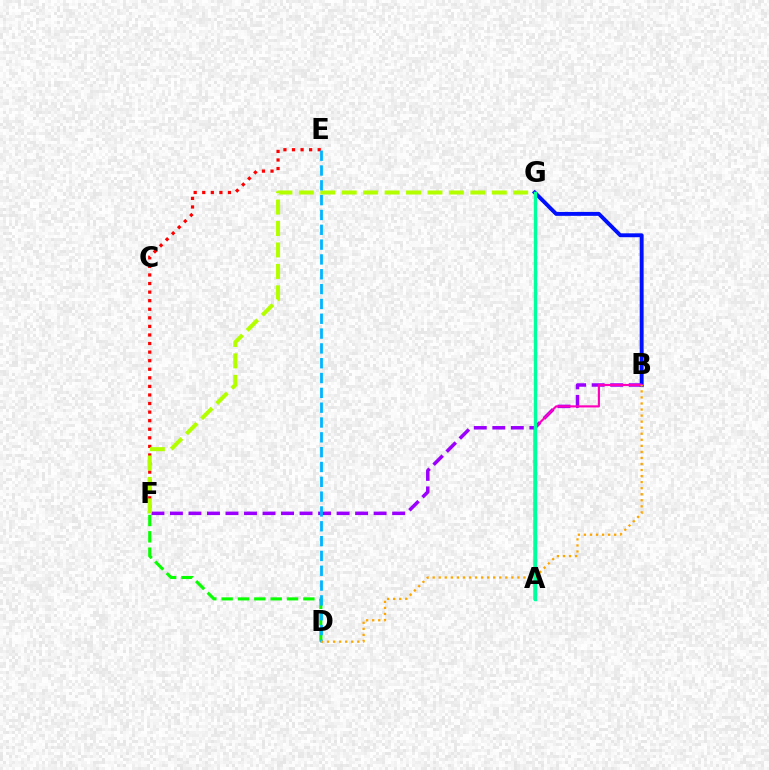{('D', 'F'): [{'color': '#08ff00', 'line_style': 'dashed', 'thickness': 2.22}], ('B', 'G'): [{'color': '#0010ff', 'line_style': 'solid', 'thickness': 2.81}], ('B', 'F'): [{'color': '#9b00ff', 'line_style': 'dashed', 'thickness': 2.52}], ('E', 'F'): [{'color': '#ff0000', 'line_style': 'dotted', 'thickness': 2.33}], ('A', 'B'): [{'color': '#ff00bd', 'line_style': 'solid', 'thickness': 1.55}], ('A', 'G'): [{'color': '#00ff9d', 'line_style': 'solid', 'thickness': 2.45}], ('F', 'G'): [{'color': '#b3ff00', 'line_style': 'dashed', 'thickness': 2.91}], ('D', 'E'): [{'color': '#00b5ff', 'line_style': 'dashed', 'thickness': 2.01}], ('B', 'D'): [{'color': '#ffa500', 'line_style': 'dotted', 'thickness': 1.64}]}